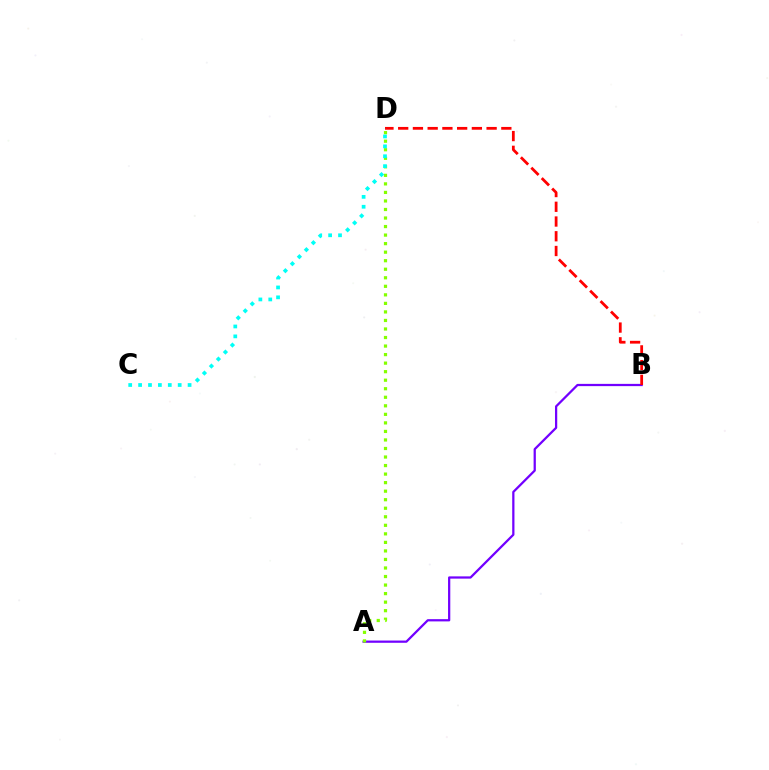{('A', 'B'): [{'color': '#7200ff', 'line_style': 'solid', 'thickness': 1.62}], ('A', 'D'): [{'color': '#84ff00', 'line_style': 'dotted', 'thickness': 2.32}], ('B', 'D'): [{'color': '#ff0000', 'line_style': 'dashed', 'thickness': 2.0}], ('C', 'D'): [{'color': '#00fff6', 'line_style': 'dotted', 'thickness': 2.69}]}